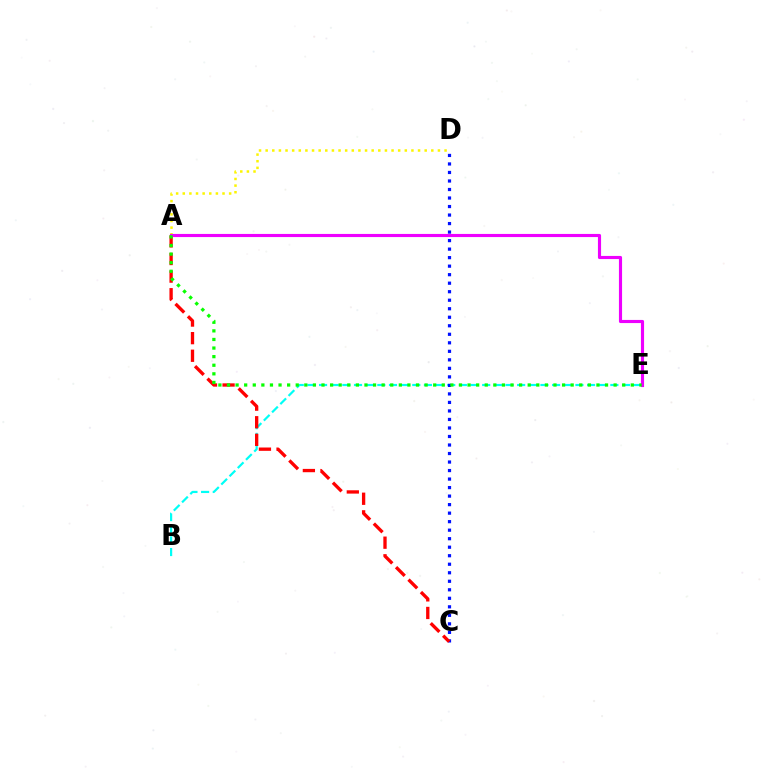{('B', 'E'): [{'color': '#00fff6', 'line_style': 'dashed', 'thickness': 1.58}], ('C', 'D'): [{'color': '#0010ff', 'line_style': 'dotted', 'thickness': 2.31}], ('A', 'C'): [{'color': '#ff0000', 'line_style': 'dashed', 'thickness': 2.39}], ('A', 'D'): [{'color': '#fcf500', 'line_style': 'dotted', 'thickness': 1.8}], ('A', 'E'): [{'color': '#ee00ff', 'line_style': 'solid', 'thickness': 2.26}, {'color': '#08ff00', 'line_style': 'dotted', 'thickness': 2.33}]}